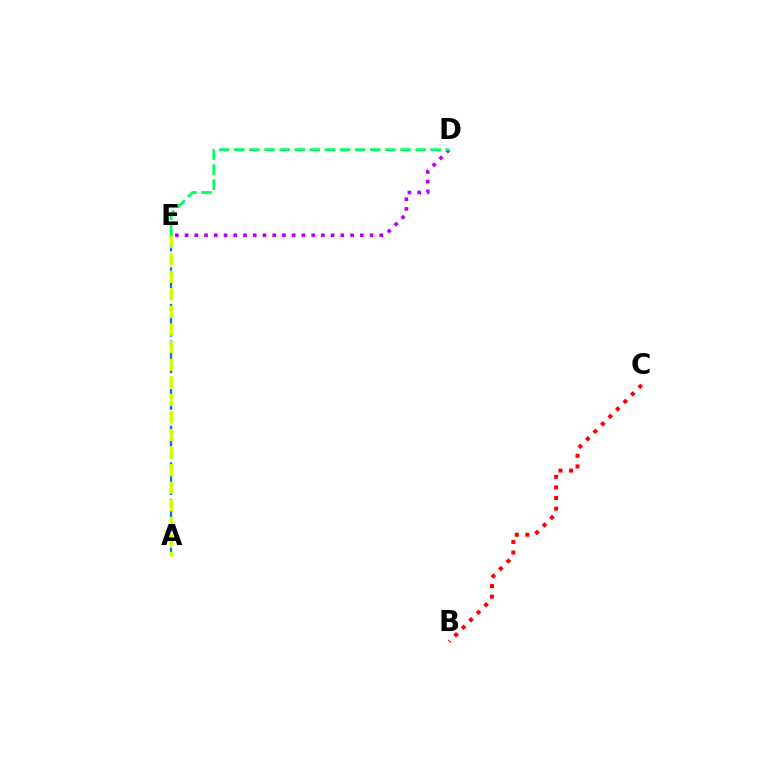{('A', 'E'): [{'color': '#0074ff', 'line_style': 'dashed', 'thickness': 1.66}, {'color': '#d1ff00', 'line_style': 'dashed', 'thickness': 2.39}], ('D', 'E'): [{'color': '#b900ff', 'line_style': 'dotted', 'thickness': 2.64}, {'color': '#00ff5c', 'line_style': 'dashed', 'thickness': 2.05}], ('B', 'C'): [{'color': '#ff0000', 'line_style': 'dotted', 'thickness': 2.88}]}